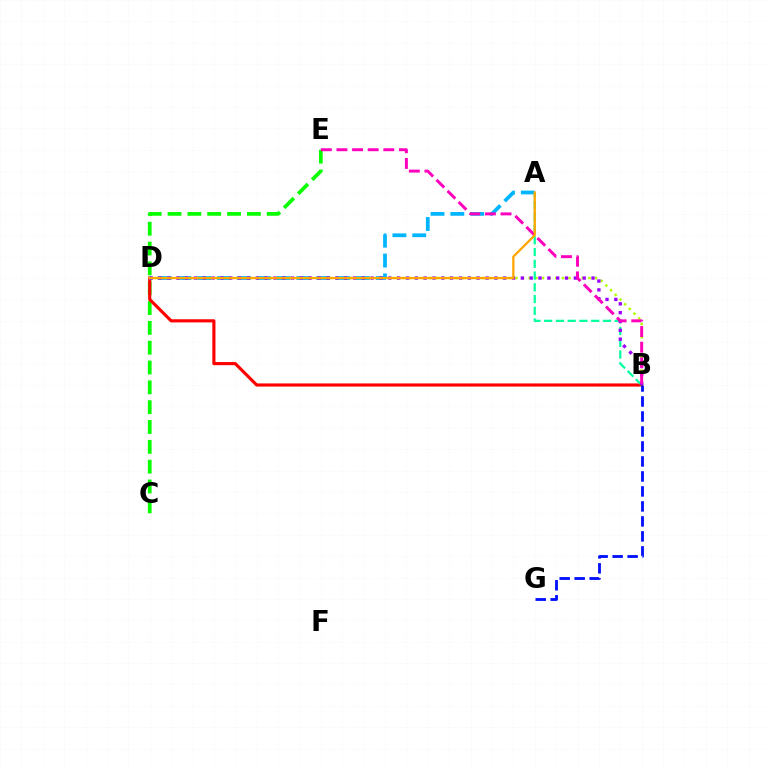{('C', 'E'): [{'color': '#08ff00', 'line_style': 'dashed', 'thickness': 2.69}], ('B', 'D'): [{'color': '#b3ff00', 'line_style': 'dotted', 'thickness': 1.8}, {'color': '#ff0000', 'line_style': 'solid', 'thickness': 2.26}, {'color': '#9b00ff', 'line_style': 'dotted', 'thickness': 2.4}], ('A', 'D'): [{'color': '#00b5ff', 'line_style': 'dashed', 'thickness': 2.69}, {'color': '#ffa500', 'line_style': 'solid', 'thickness': 1.64}], ('A', 'B'): [{'color': '#00ff9d', 'line_style': 'dashed', 'thickness': 1.6}], ('B', 'E'): [{'color': '#ff00bd', 'line_style': 'dashed', 'thickness': 2.12}], ('B', 'G'): [{'color': '#0010ff', 'line_style': 'dashed', 'thickness': 2.04}]}